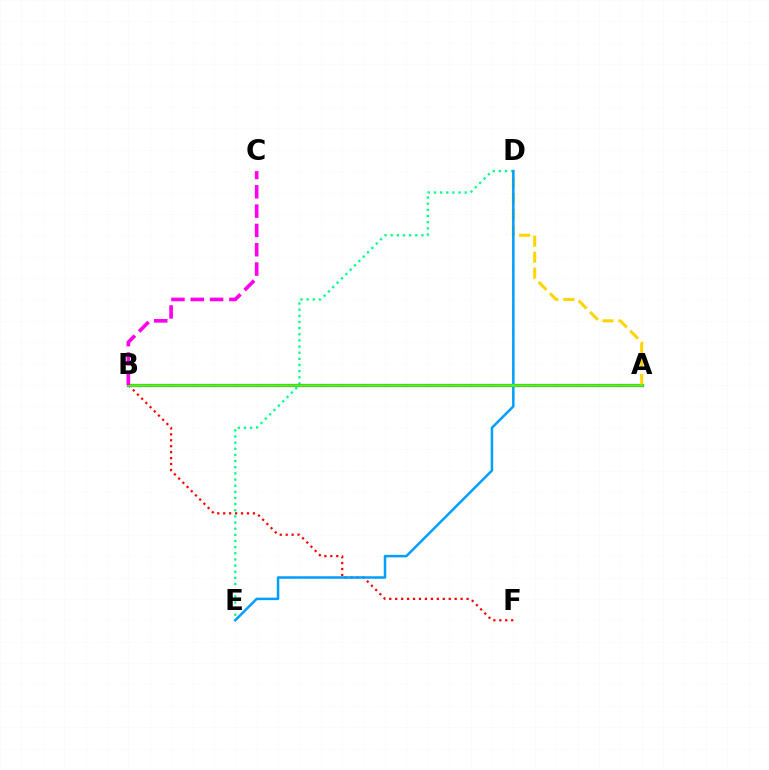{('B', 'F'): [{'color': '#ff0000', 'line_style': 'dotted', 'thickness': 1.62}], ('D', 'E'): [{'color': '#00ff86', 'line_style': 'dotted', 'thickness': 1.67}, {'color': '#009eff', 'line_style': 'solid', 'thickness': 1.8}], ('A', 'B'): [{'color': '#3700ff', 'line_style': 'solid', 'thickness': 2.29}, {'color': '#4fff00', 'line_style': 'solid', 'thickness': 1.92}], ('A', 'D'): [{'color': '#ffd500', 'line_style': 'dashed', 'thickness': 2.17}], ('B', 'C'): [{'color': '#ff00ed', 'line_style': 'dashed', 'thickness': 2.62}]}